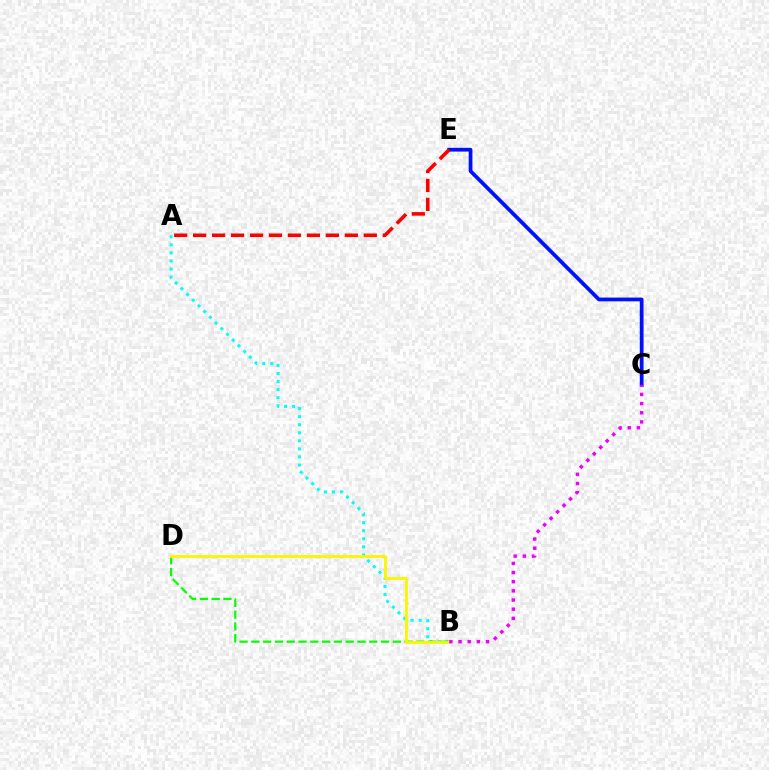{('A', 'B'): [{'color': '#00fff6', 'line_style': 'dotted', 'thickness': 2.19}], ('C', 'E'): [{'color': '#0010ff', 'line_style': 'solid', 'thickness': 2.7}], ('B', 'D'): [{'color': '#08ff00', 'line_style': 'dashed', 'thickness': 1.6}, {'color': '#fcf500', 'line_style': 'solid', 'thickness': 2.01}], ('B', 'C'): [{'color': '#ee00ff', 'line_style': 'dotted', 'thickness': 2.49}], ('A', 'E'): [{'color': '#ff0000', 'line_style': 'dashed', 'thickness': 2.58}]}